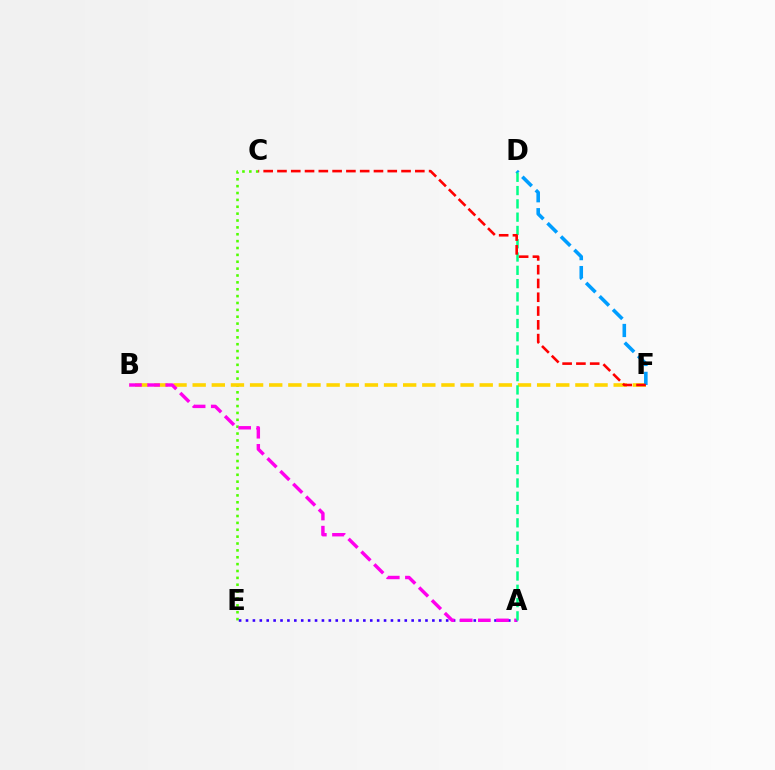{('C', 'E'): [{'color': '#4fff00', 'line_style': 'dotted', 'thickness': 1.87}], ('A', 'E'): [{'color': '#3700ff', 'line_style': 'dotted', 'thickness': 1.88}], ('B', 'F'): [{'color': '#ffd500', 'line_style': 'dashed', 'thickness': 2.6}], ('D', 'F'): [{'color': '#009eff', 'line_style': 'dashed', 'thickness': 2.57}], ('A', 'B'): [{'color': '#ff00ed', 'line_style': 'dashed', 'thickness': 2.46}], ('A', 'D'): [{'color': '#00ff86', 'line_style': 'dashed', 'thickness': 1.81}], ('C', 'F'): [{'color': '#ff0000', 'line_style': 'dashed', 'thickness': 1.87}]}